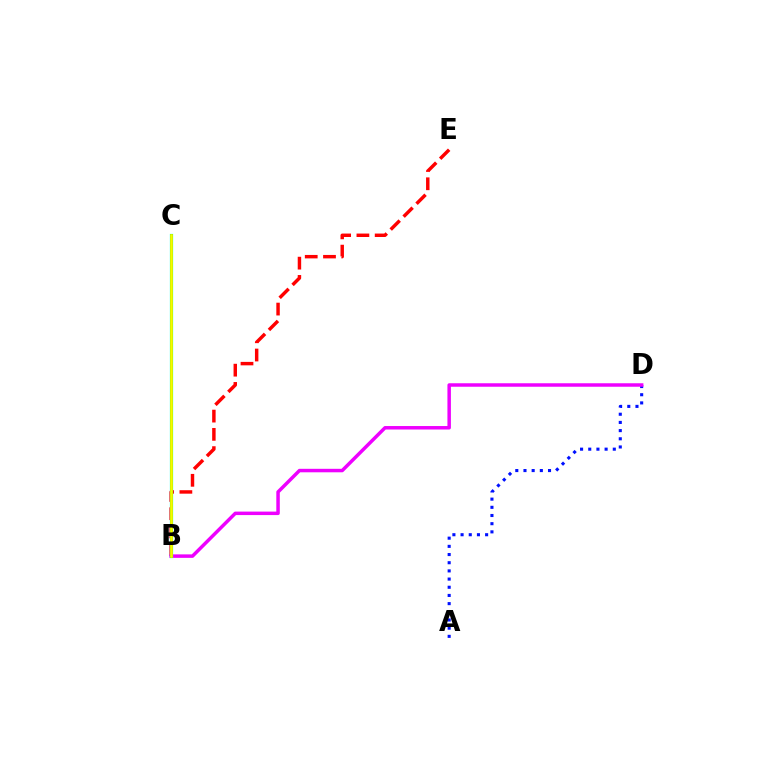{('B', 'E'): [{'color': '#ff0000', 'line_style': 'dashed', 'thickness': 2.48}], ('A', 'D'): [{'color': '#0010ff', 'line_style': 'dotted', 'thickness': 2.22}], ('B', 'D'): [{'color': '#ee00ff', 'line_style': 'solid', 'thickness': 2.51}], ('B', 'C'): [{'color': '#00fff6', 'line_style': 'solid', 'thickness': 2.34}, {'color': '#08ff00', 'line_style': 'solid', 'thickness': 2.1}, {'color': '#fcf500', 'line_style': 'solid', 'thickness': 1.9}]}